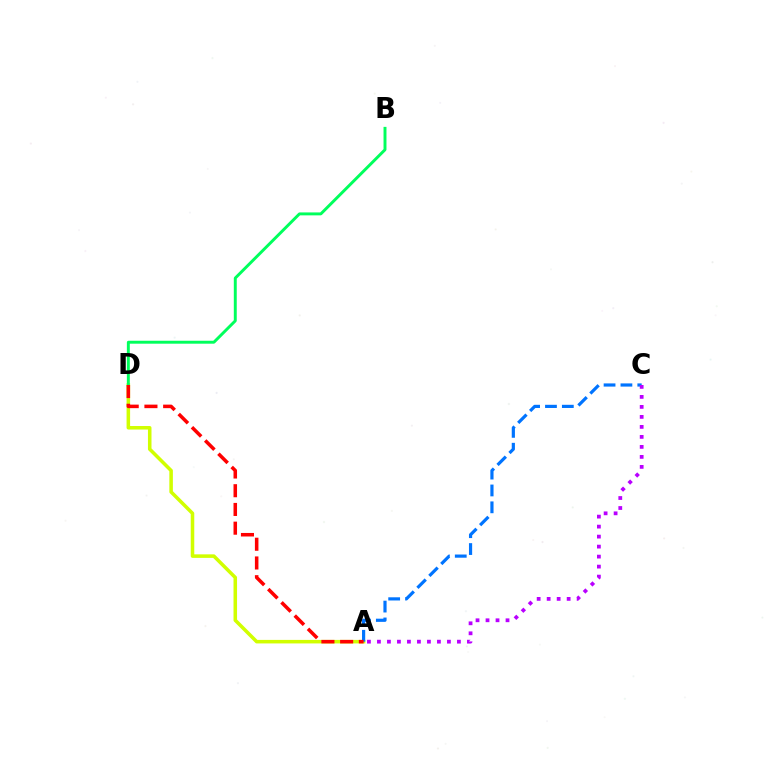{('A', 'D'): [{'color': '#d1ff00', 'line_style': 'solid', 'thickness': 2.55}, {'color': '#ff0000', 'line_style': 'dashed', 'thickness': 2.54}], ('A', 'C'): [{'color': '#0074ff', 'line_style': 'dashed', 'thickness': 2.29}, {'color': '#b900ff', 'line_style': 'dotted', 'thickness': 2.72}], ('B', 'D'): [{'color': '#00ff5c', 'line_style': 'solid', 'thickness': 2.11}]}